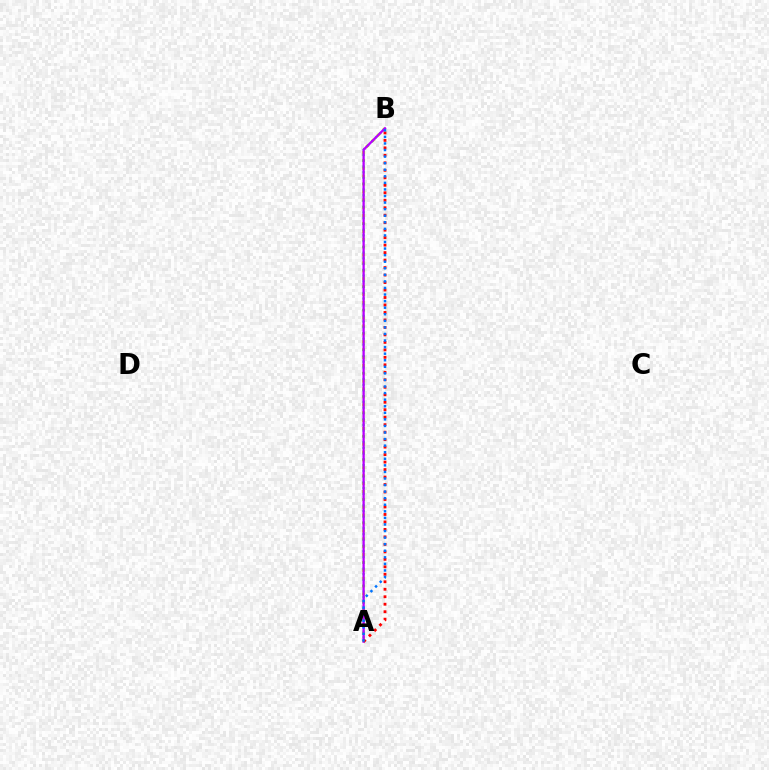{('A', 'B'): [{'color': '#d1ff00', 'line_style': 'dotted', 'thickness': 2.14}, {'color': '#00ff5c', 'line_style': 'dotted', 'thickness': 1.56}, {'color': '#b900ff', 'line_style': 'solid', 'thickness': 1.67}, {'color': '#ff0000', 'line_style': 'dotted', 'thickness': 2.03}, {'color': '#0074ff', 'line_style': 'dotted', 'thickness': 1.78}]}